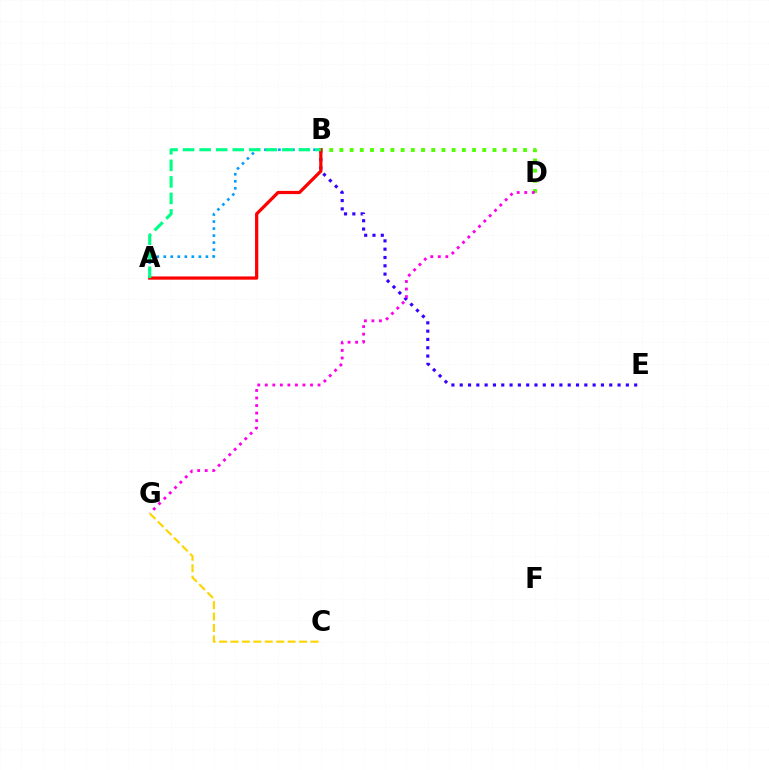{('B', 'E'): [{'color': '#3700ff', 'line_style': 'dotted', 'thickness': 2.26}], ('B', 'D'): [{'color': '#4fff00', 'line_style': 'dotted', 'thickness': 2.77}], ('A', 'B'): [{'color': '#009eff', 'line_style': 'dotted', 'thickness': 1.91}, {'color': '#ff0000', 'line_style': 'solid', 'thickness': 2.32}, {'color': '#00ff86', 'line_style': 'dashed', 'thickness': 2.25}], ('D', 'G'): [{'color': '#ff00ed', 'line_style': 'dotted', 'thickness': 2.05}], ('C', 'G'): [{'color': '#ffd500', 'line_style': 'dashed', 'thickness': 1.55}]}